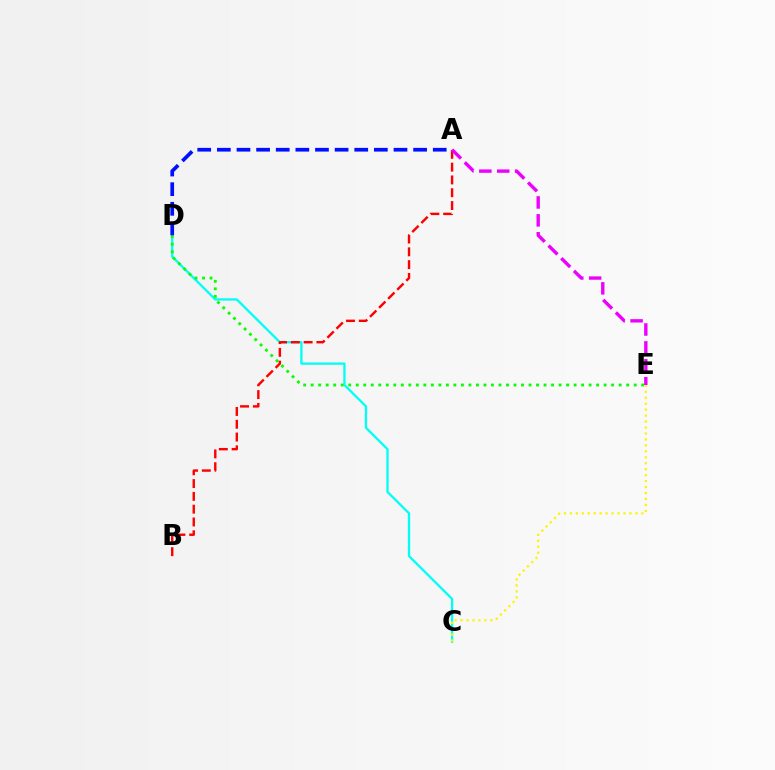{('C', 'D'): [{'color': '#00fff6', 'line_style': 'solid', 'thickness': 1.65}], ('D', 'E'): [{'color': '#08ff00', 'line_style': 'dotted', 'thickness': 2.04}], ('A', 'B'): [{'color': '#ff0000', 'line_style': 'dashed', 'thickness': 1.74}], ('C', 'E'): [{'color': '#fcf500', 'line_style': 'dotted', 'thickness': 1.62}], ('A', 'E'): [{'color': '#ee00ff', 'line_style': 'dashed', 'thickness': 2.43}], ('A', 'D'): [{'color': '#0010ff', 'line_style': 'dashed', 'thickness': 2.67}]}